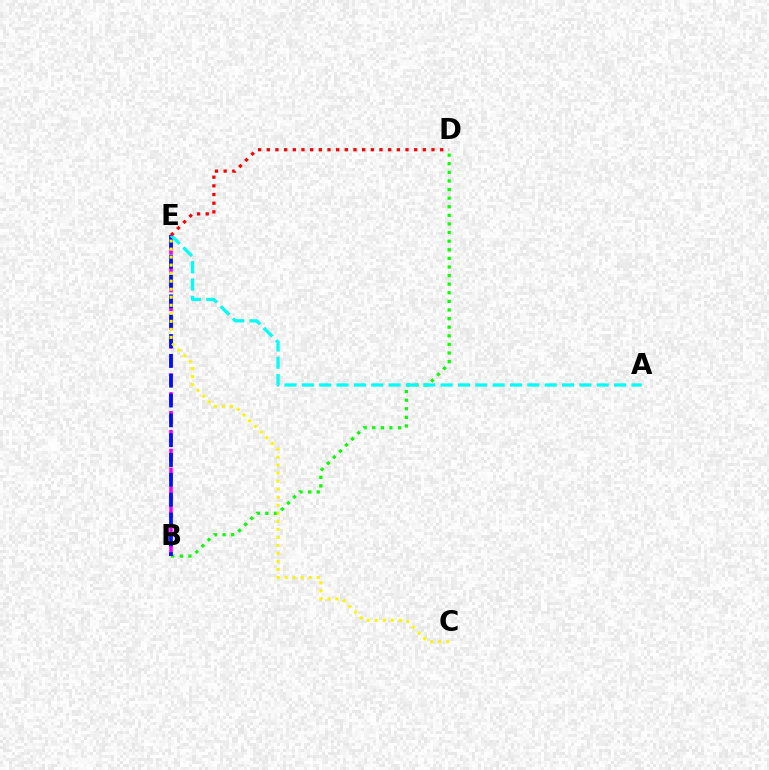{('B', 'E'): [{'color': '#ee00ff', 'line_style': 'dashed', 'thickness': 2.56}, {'color': '#0010ff', 'line_style': 'dashed', 'thickness': 2.69}], ('B', 'D'): [{'color': '#08ff00', 'line_style': 'dotted', 'thickness': 2.34}], ('A', 'E'): [{'color': '#00fff6', 'line_style': 'dashed', 'thickness': 2.36}], ('D', 'E'): [{'color': '#ff0000', 'line_style': 'dotted', 'thickness': 2.36}], ('C', 'E'): [{'color': '#fcf500', 'line_style': 'dotted', 'thickness': 2.18}]}